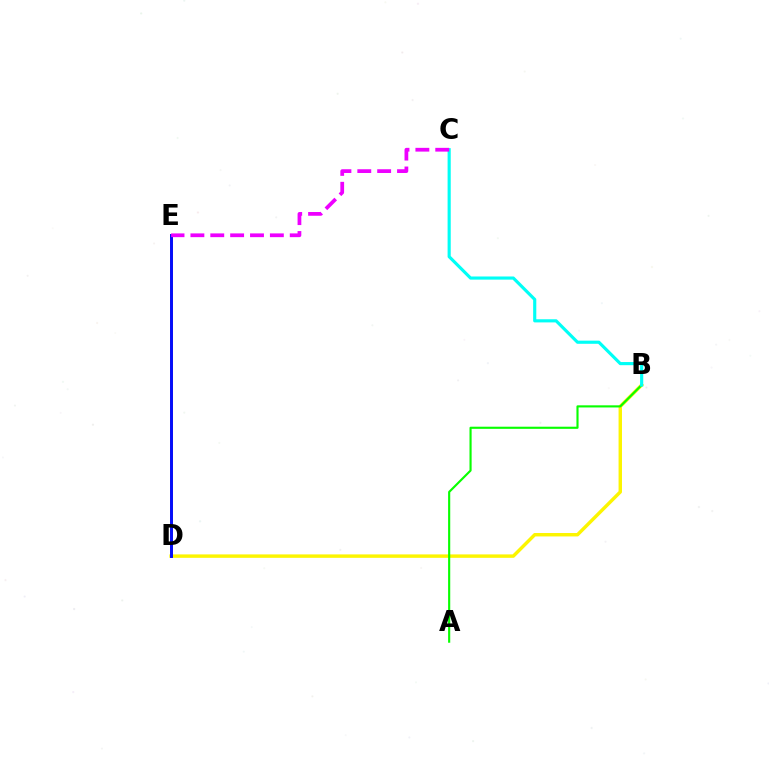{('B', 'D'): [{'color': '#fcf500', 'line_style': 'solid', 'thickness': 2.46}], ('D', 'E'): [{'color': '#ff0000', 'line_style': 'solid', 'thickness': 2.03}, {'color': '#0010ff', 'line_style': 'solid', 'thickness': 2.08}], ('A', 'B'): [{'color': '#08ff00', 'line_style': 'solid', 'thickness': 1.53}], ('B', 'C'): [{'color': '#00fff6', 'line_style': 'solid', 'thickness': 2.27}], ('C', 'E'): [{'color': '#ee00ff', 'line_style': 'dashed', 'thickness': 2.7}]}